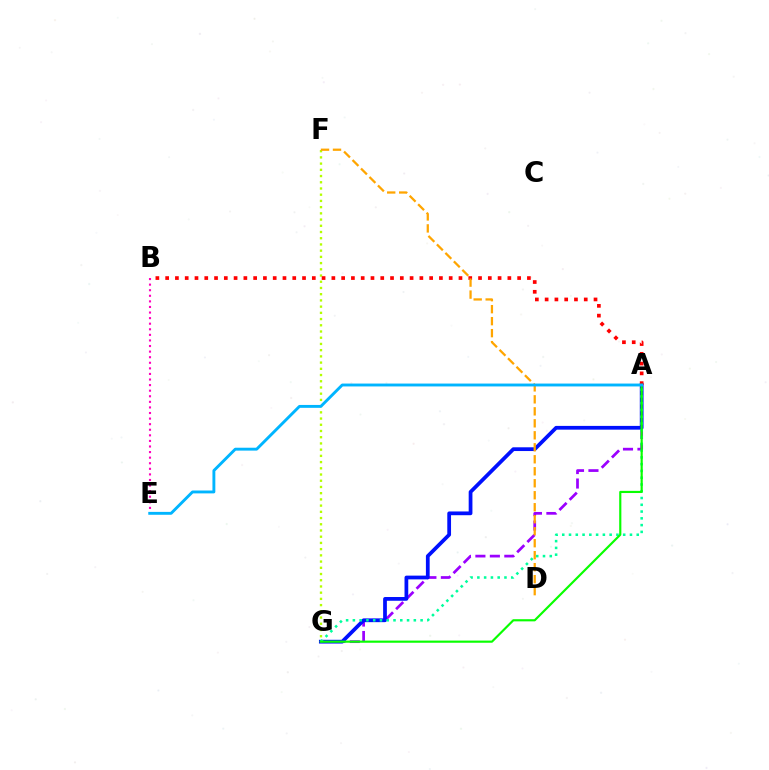{('B', 'E'): [{'color': '#ff00bd', 'line_style': 'dotted', 'thickness': 1.52}], ('A', 'G'): [{'color': '#9b00ff', 'line_style': 'dashed', 'thickness': 1.96}, {'color': '#0010ff', 'line_style': 'solid', 'thickness': 2.7}, {'color': '#00ff9d', 'line_style': 'dotted', 'thickness': 1.84}, {'color': '#08ff00', 'line_style': 'solid', 'thickness': 1.56}], ('F', 'G'): [{'color': '#b3ff00', 'line_style': 'dotted', 'thickness': 1.69}], ('A', 'B'): [{'color': '#ff0000', 'line_style': 'dotted', 'thickness': 2.66}], ('D', 'F'): [{'color': '#ffa500', 'line_style': 'dashed', 'thickness': 1.63}], ('A', 'E'): [{'color': '#00b5ff', 'line_style': 'solid', 'thickness': 2.08}]}